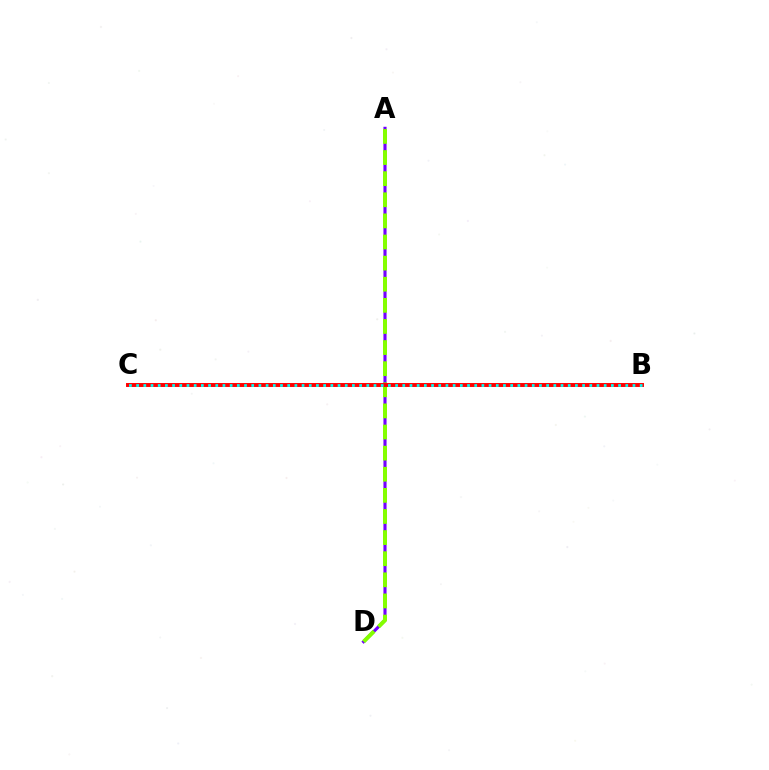{('A', 'D'): [{'color': '#7200ff', 'line_style': 'solid', 'thickness': 2.24}, {'color': '#84ff00', 'line_style': 'dashed', 'thickness': 2.87}], ('B', 'C'): [{'color': '#ff0000', 'line_style': 'solid', 'thickness': 2.84}, {'color': '#00fff6', 'line_style': 'dotted', 'thickness': 1.95}]}